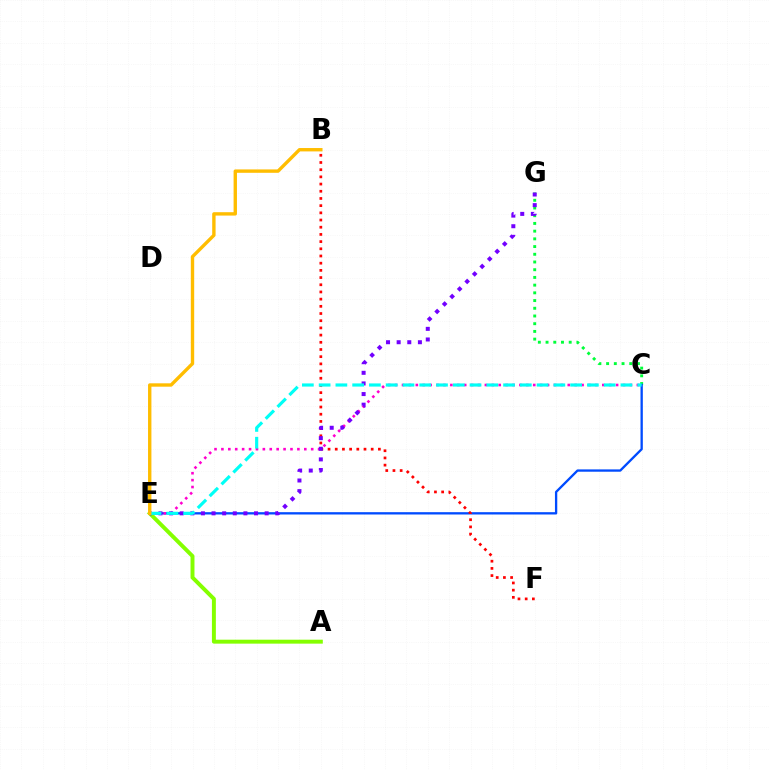{('C', 'G'): [{'color': '#00ff39', 'line_style': 'dotted', 'thickness': 2.1}], ('A', 'E'): [{'color': '#84ff00', 'line_style': 'solid', 'thickness': 2.84}], ('C', 'E'): [{'color': '#004bff', 'line_style': 'solid', 'thickness': 1.67}, {'color': '#ff00cf', 'line_style': 'dotted', 'thickness': 1.88}, {'color': '#00fff6', 'line_style': 'dashed', 'thickness': 2.28}], ('B', 'F'): [{'color': '#ff0000', 'line_style': 'dotted', 'thickness': 1.95}], ('E', 'G'): [{'color': '#7200ff', 'line_style': 'dotted', 'thickness': 2.89}], ('B', 'E'): [{'color': '#ffbd00', 'line_style': 'solid', 'thickness': 2.43}]}